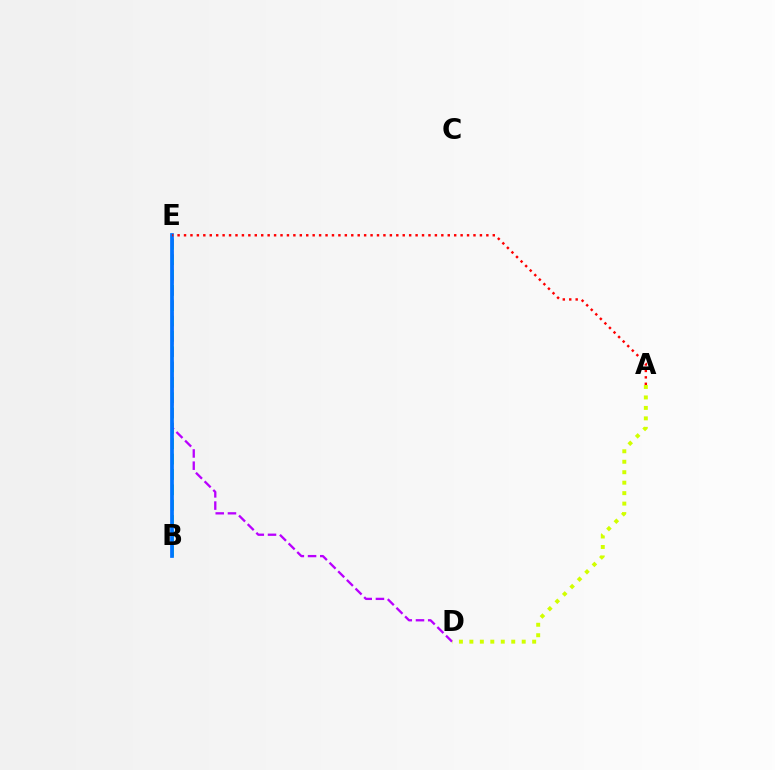{('B', 'E'): [{'color': '#00ff5c', 'line_style': 'dashed', 'thickness': 2.08}, {'color': '#0074ff', 'line_style': 'solid', 'thickness': 2.68}], ('D', 'E'): [{'color': '#b900ff', 'line_style': 'dashed', 'thickness': 1.66}], ('A', 'D'): [{'color': '#d1ff00', 'line_style': 'dotted', 'thickness': 2.84}], ('A', 'E'): [{'color': '#ff0000', 'line_style': 'dotted', 'thickness': 1.75}]}